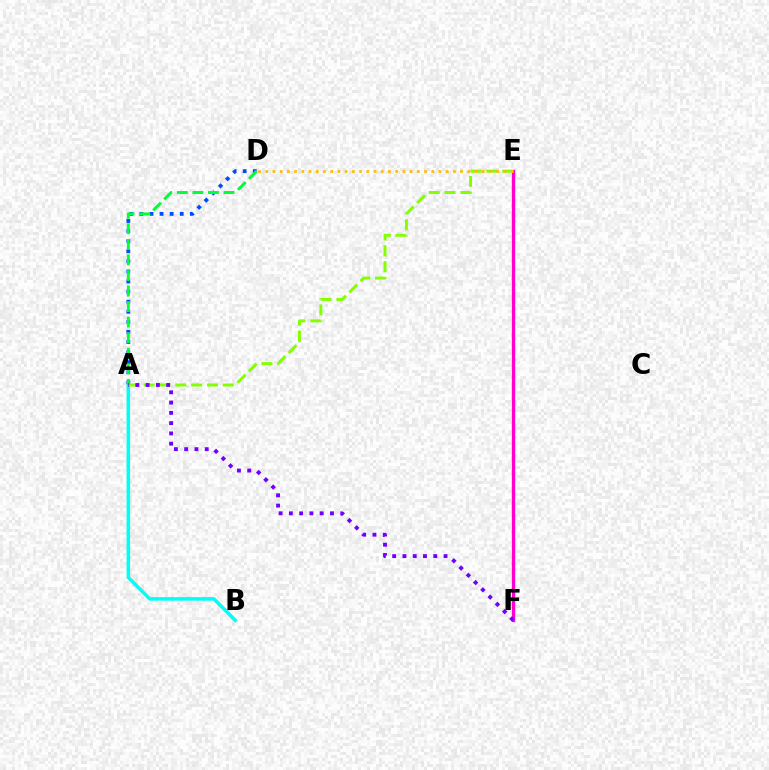{('A', 'D'): [{'color': '#004bff', 'line_style': 'dotted', 'thickness': 2.74}, {'color': '#00ff39', 'line_style': 'dashed', 'thickness': 2.11}], ('E', 'F'): [{'color': '#ff0000', 'line_style': 'dotted', 'thickness': 2.21}, {'color': '#ff00cf', 'line_style': 'solid', 'thickness': 2.37}], ('A', 'B'): [{'color': '#00fff6', 'line_style': 'solid', 'thickness': 2.54}], ('A', 'E'): [{'color': '#84ff00', 'line_style': 'dashed', 'thickness': 2.15}], ('D', 'E'): [{'color': '#ffbd00', 'line_style': 'dotted', 'thickness': 1.96}], ('A', 'F'): [{'color': '#7200ff', 'line_style': 'dotted', 'thickness': 2.79}]}